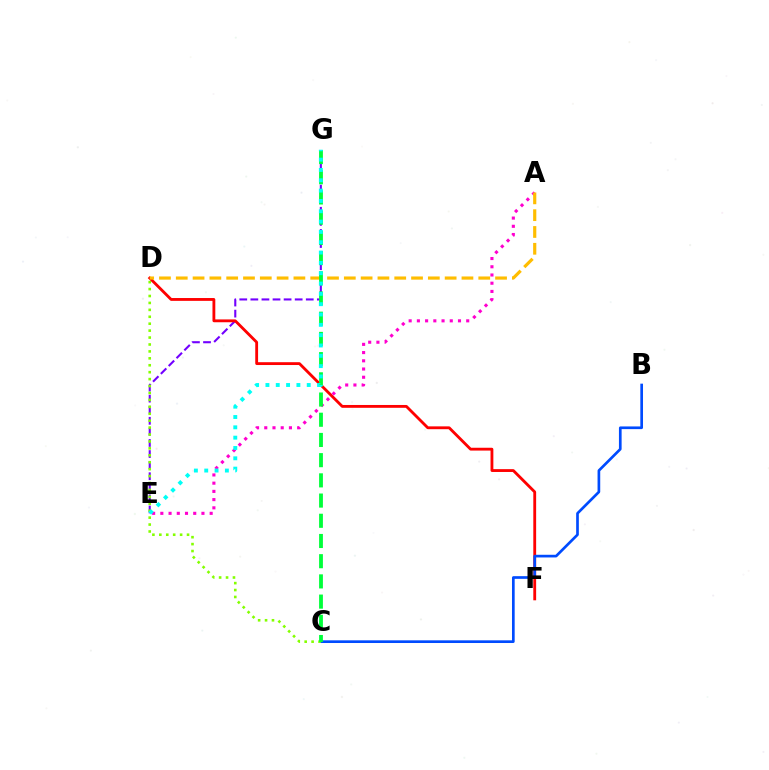{('E', 'G'): [{'color': '#7200ff', 'line_style': 'dashed', 'thickness': 1.51}, {'color': '#00fff6', 'line_style': 'dotted', 'thickness': 2.81}], ('D', 'F'): [{'color': '#ff0000', 'line_style': 'solid', 'thickness': 2.04}], ('A', 'E'): [{'color': '#ff00cf', 'line_style': 'dotted', 'thickness': 2.23}], ('B', 'C'): [{'color': '#004bff', 'line_style': 'solid', 'thickness': 1.93}], ('C', 'D'): [{'color': '#84ff00', 'line_style': 'dotted', 'thickness': 1.88}], ('A', 'D'): [{'color': '#ffbd00', 'line_style': 'dashed', 'thickness': 2.28}], ('C', 'G'): [{'color': '#00ff39', 'line_style': 'dashed', 'thickness': 2.75}]}